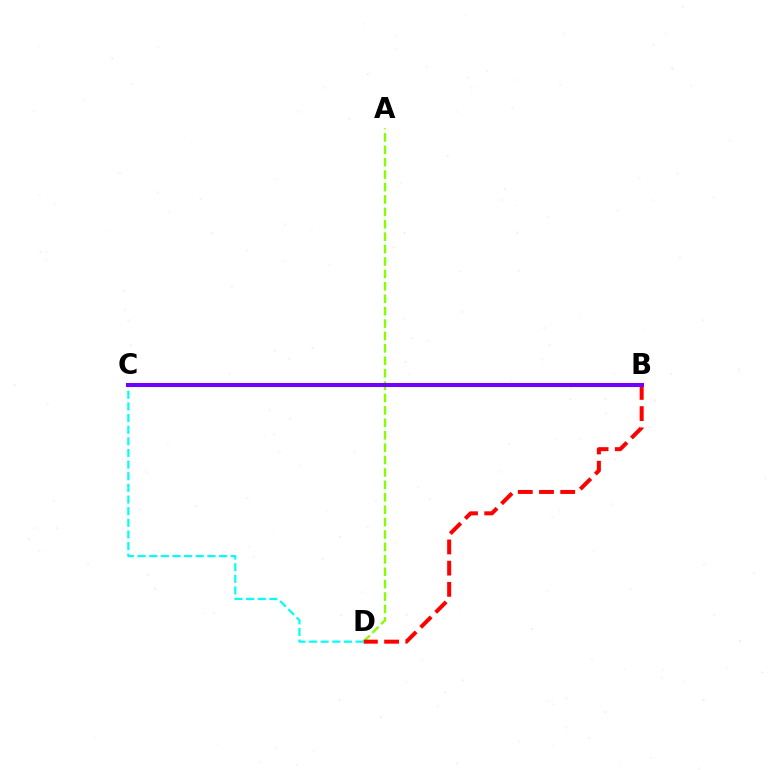{('A', 'D'): [{'color': '#84ff00', 'line_style': 'dashed', 'thickness': 1.69}], ('B', 'D'): [{'color': '#ff0000', 'line_style': 'dashed', 'thickness': 2.88}], ('C', 'D'): [{'color': '#00fff6', 'line_style': 'dashed', 'thickness': 1.58}], ('B', 'C'): [{'color': '#7200ff', 'line_style': 'solid', 'thickness': 2.92}]}